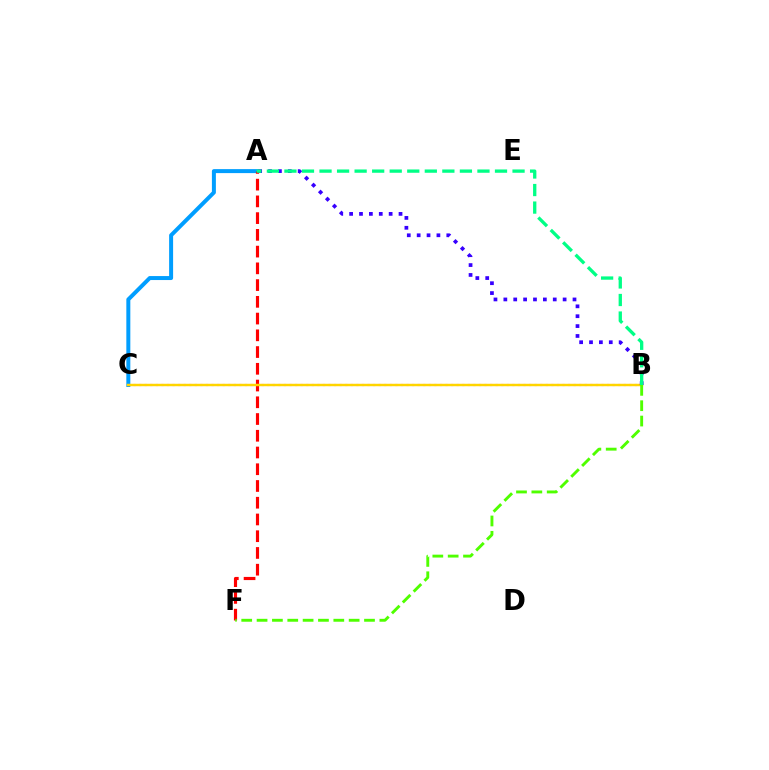{('A', 'C'): [{'color': '#009eff', 'line_style': 'solid', 'thickness': 2.87}], ('B', 'C'): [{'color': '#ff00ed', 'line_style': 'dotted', 'thickness': 1.51}, {'color': '#ffd500', 'line_style': 'solid', 'thickness': 1.76}], ('A', 'F'): [{'color': '#ff0000', 'line_style': 'dashed', 'thickness': 2.27}], ('A', 'B'): [{'color': '#3700ff', 'line_style': 'dotted', 'thickness': 2.68}, {'color': '#00ff86', 'line_style': 'dashed', 'thickness': 2.38}], ('B', 'F'): [{'color': '#4fff00', 'line_style': 'dashed', 'thickness': 2.08}]}